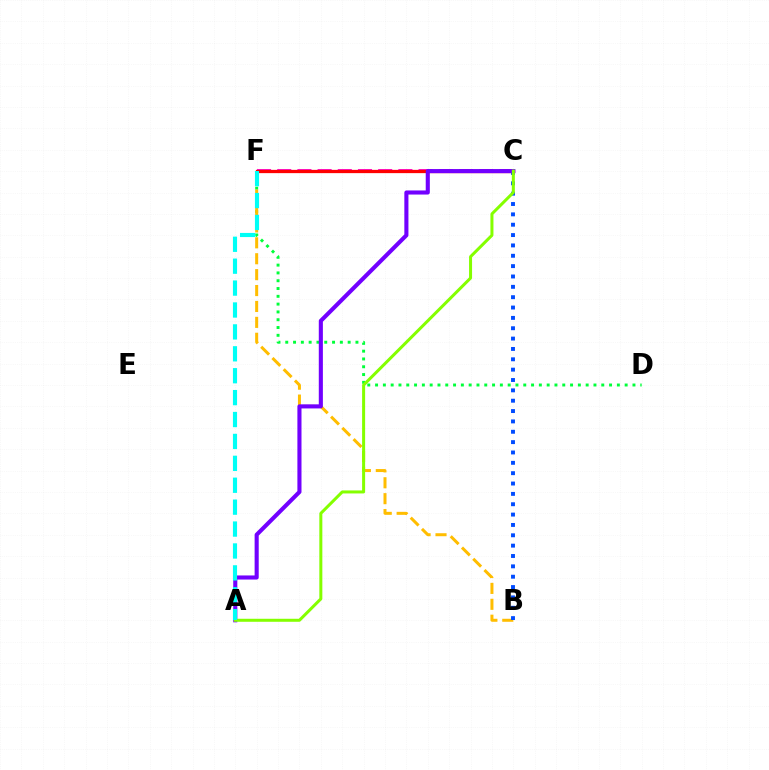{('D', 'F'): [{'color': '#00ff39', 'line_style': 'dotted', 'thickness': 2.12}], ('B', 'F'): [{'color': '#ffbd00', 'line_style': 'dashed', 'thickness': 2.16}], ('C', 'F'): [{'color': '#ff00cf', 'line_style': 'dashed', 'thickness': 2.74}, {'color': '#ff0000', 'line_style': 'solid', 'thickness': 2.35}], ('B', 'C'): [{'color': '#004bff', 'line_style': 'dotted', 'thickness': 2.81}], ('A', 'C'): [{'color': '#7200ff', 'line_style': 'solid', 'thickness': 2.95}, {'color': '#84ff00', 'line_style': 'solid', 'thickness': 2.17}], ('A', 'F'): [{'color': '#00fff6', 'line_style': 'dashed', 'thickness': 2.98}]}